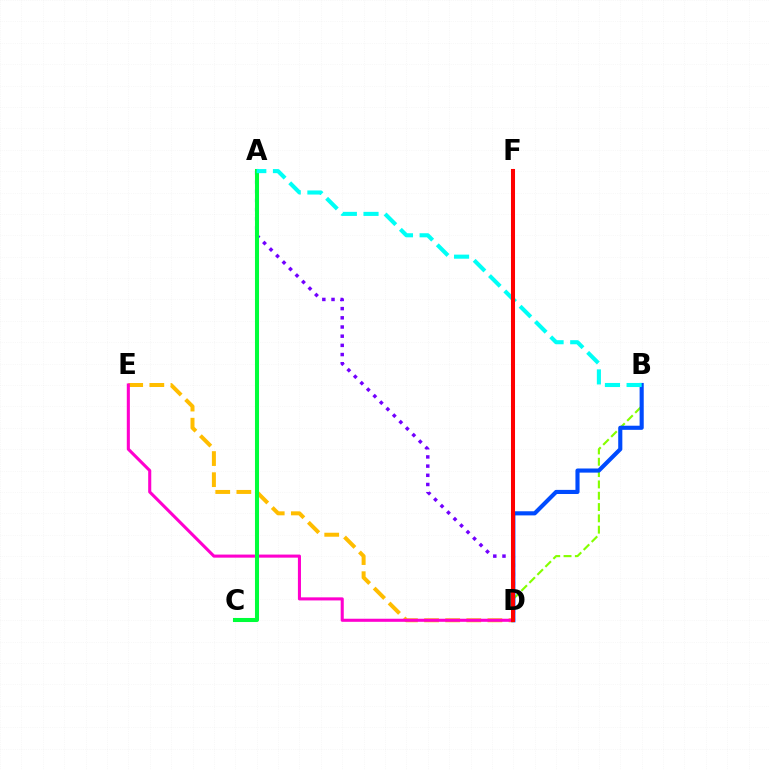{('B', 'D'): [{'color': '#84ff00', 'line_style': 'dashed', 'thickness': 1.54}, {'color': '#004bff', 'line_style': 'solid', 'thickness': 2.97}], ('D', 'E'): [{'color': '#ffbd00', 'line_style': 'dashed', 'thickness': 2.87}, {'color': '#ff00cf', 'line_style': 'solid', 'thickness': 2.22}], ('A', 'D'): [{'color': '#7200ff', 'line_style': 'dotted', 'thickness': 2.5}], ('A', 'C'): [{'color': '#00ff39', 'line_style': 'solid', 'thickness': 2.92}], ('A', 'B'): [{'color': '#00fff6', 'line_style': 'dashed', 'thickness': 2.94}], ('D', 'F'): [{'color': '#ff0000', 'line_style': 'solid', 'thickness': 2.91}]}